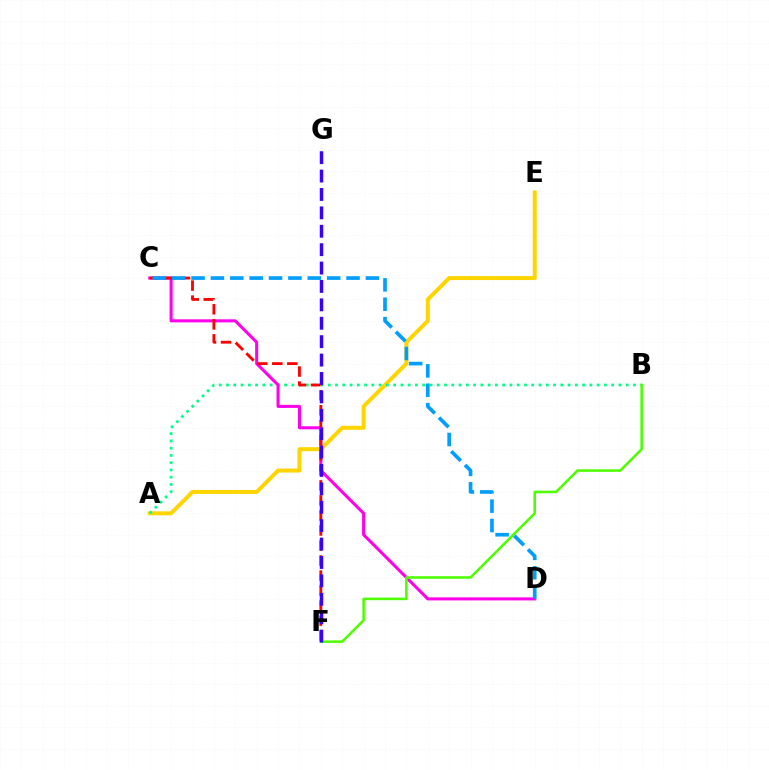{('A', 'E'): [{'color': '#ffd500', 'line_style': 'solid', 'thickness': 2.88}], ('A', 'B'): [{'color': '#00ff86', 'line_style': 'dotted', 'thickness': 1.97}], ('C', 'D'): [{'color': '#ff00ed', 'line_style': 'solid', 'thickness': 2.19}, {'color': '#009eff', 'line_style': 'dashed', 'thickness': 2.63}], ('C', 'F'): [{'color': '#ff0000', 'line_style': 'dashed', 'thickness': 2.04}], ('B', 'F'): [{'color': '#4fff00', 'line_style': 'solid', 'thickness': 1.84}], ('F', 'G'): [{'color': '#3700ff', 'line_style': 'dashed', 'thickness': 2.5}]}